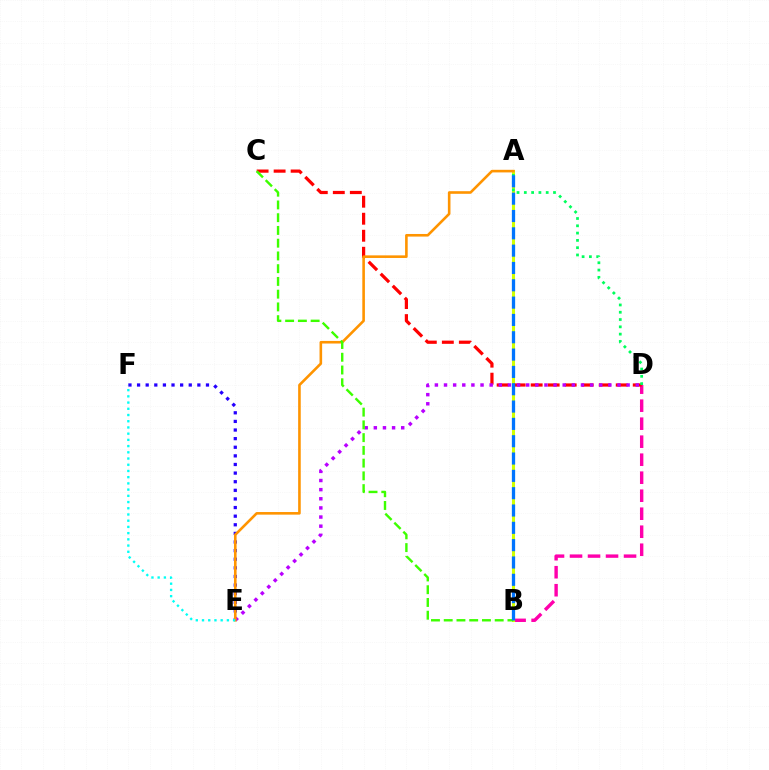{('E', 'F'): [{'color': '#2500ff', 'line_style': 'dotted', 'thickness': 2.34}, {'color': '#00fff6', 'line_style': 'dotted', 'thickness': 1.69}], ('B', 'D'): [{'color': '#ff00ac', 'line_style': 'dashed', 'thickness': 2.45}], ('A', 'B'): [{'color': '#d1ff00', 'line_style': 'solid', 'thickness': 2.19}, {'color': '#0074ff', 'line_style': 'dashed', 'thickness': 2.35}], ('C', 'D'): [{'color': '#ff0000', 'line_style': 'dashed', 'thickness': 2.31}], ('A', 'D'): [{'color': '#00ff5c', 'line_style': 'dotted', 'thickness': 1.98}], ('D', 'E'): [{'color': '#b900ff', 'line_style': 'dotted', 'thickness': 2.48}], ('A', 'E'): [{'color': '#ff9400', 'line_style': 'solid', 'thickness': 1.88}], ('B', 'C'): [{'color': '#3dff00', 'line_style': 'dashed', 'thickness': 1.73}]}